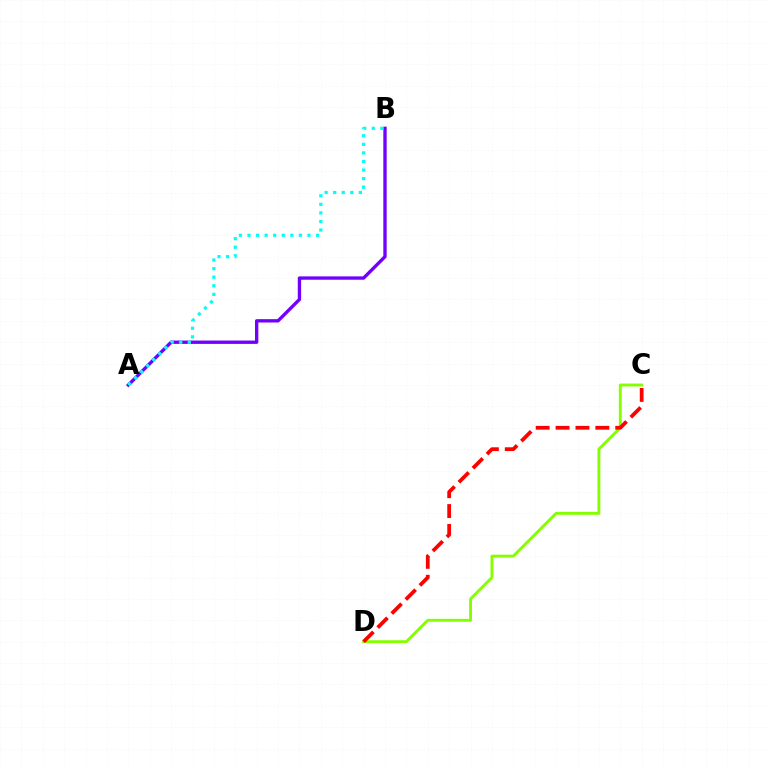{('A', 'B'): [{'color': '#7200ff', 'line_style': 'solid', 'thickness': 2.42}, {'color': '#00fff6', 'line_style': 'dotted', 'thickness': 2.33}], ('C', 'D'): [{'color': '#84ff00', 'line_style': 'solid', 'thickness': 2.08}, {'color': '#ff0000', 'line_style': 'dashed', 'thickness': 2.7}]}